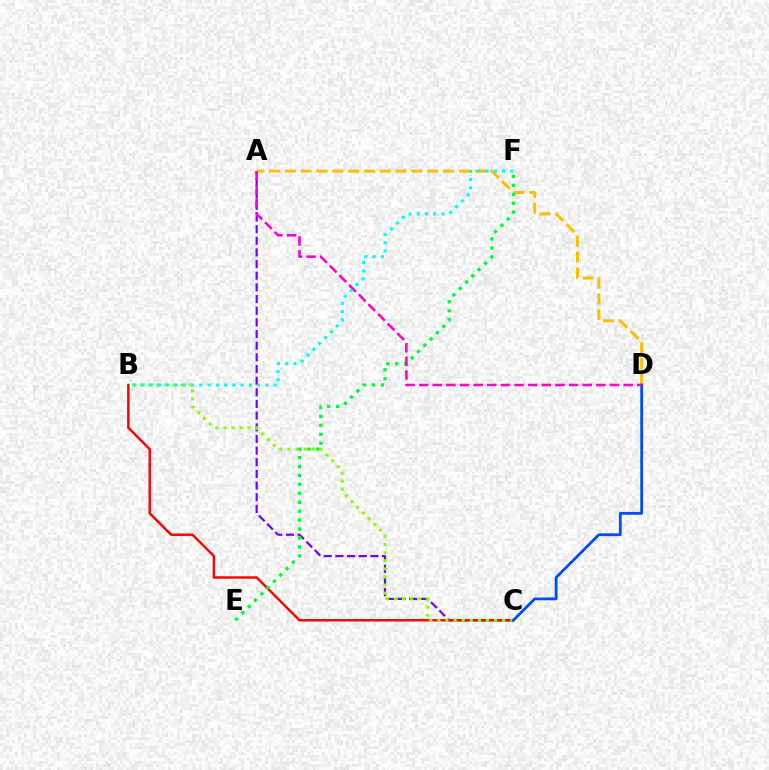{('A', 'C'): [{'color': '#7200ff', 'line_style': 'dashed', 'thickness': 1.58}], ('A', 'D'): [{'color': '#ffbd00', 'line_style': 'dashed', 'thickness': 2.15}, {'color': '#ff00cf', 'line_style': 'dashed', 'thickness': 1.85}], ('B', 'C'): [{'color': '#ff0000', 'line_style': 'solid', 'thickness': 1.75}, {'color': '#84ff00', 'line_style': 'dotted', 'thickness': 2.2}], ('E', 'F'): [{'color': '#00ff39', 'line_style': 'dotted', 'thickness': 2.43}], ('C', 'D'): [{'color': '#004bff', 'line_style': 'solid', 'thickness': 2.01}], ('B', 'F'): [{'color': '#00fff6', 'line_style': 'dotted', 'thickness': 2.24}]}